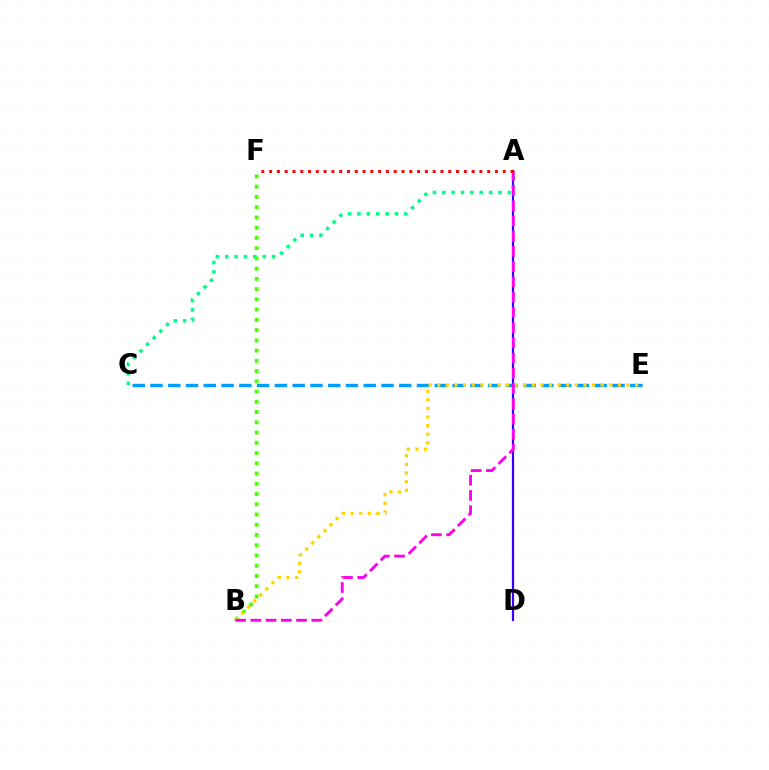{('A', 'D'): [{'color': '#3700ff', 'line_style': 'solid', 'thickness': 1.59}], ('C', 'E'): [{'color': '#009eff', 'line_style': 'dashed', 'thickness': 2.41}], ('A', 'C'): [{'color': '#00ff86', 'line_style': 'dotted', 'thickness': 2.55}], ('B', 'F'): [{'color': '#4fff00', 'line_style': 'dotted', 'thickness': 2.78}], ('B', 'E'): [{'color': '#ffd500', 'line_style': 'dotted', 'thickness': 2.34}], ('A', 'B'): [{'color': '#ff00ed', 'line_style': 'dashed', 'thickness': 2.07}], ('A', 'F'): [{'color': '#ff0000', 'line_style': 'dotted', 'thickness': 2.12}]}